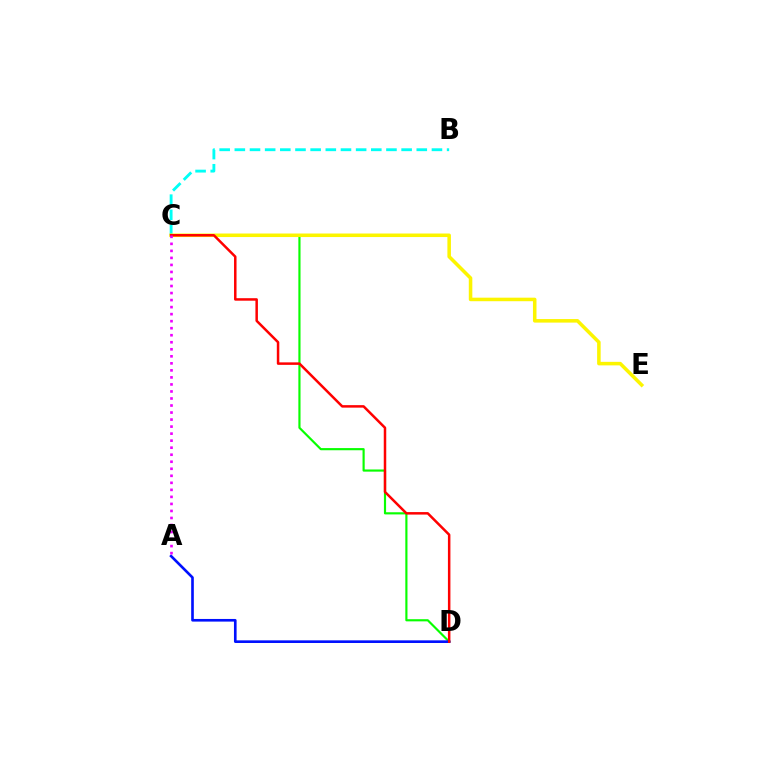{('B', 'C'): [{'color': '#00fff6', 'line_style': 'dashed', 'thickness': 2.06}], ('C', 'D'): [{'color': '#08ff00', 'line_style': 'solid', 'thickness': 1.56}, {'color': '#ff0000', 'line_style': 'solid', 'thickness': 1.8}], ('A', 'D'): [{'color': '#0010ff', 'line_style': 'solid', 'thickness': 1.9}], ('C', 'E'): [{'color': '#fcf500', 'line_style': 'solid', 'thickness': 2.54}], ('A', 'C'): [{'color': '#ee00ff', 'line_style': 'dotted', 'thickness': 1.91}]}